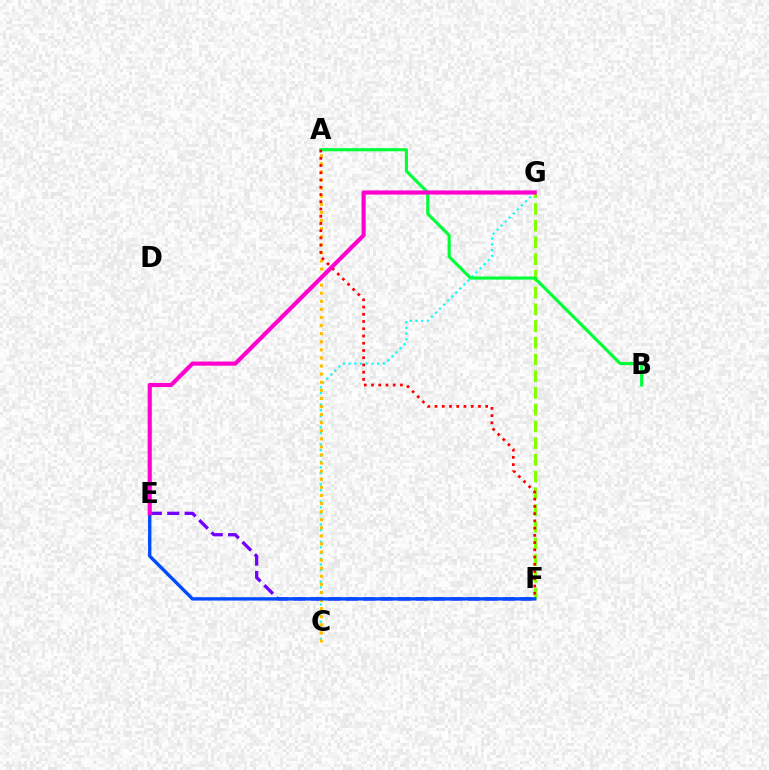{('C', 'G'): [{'color': '#00fff6', 'line_style': 'dotted', 'thickness': 1.55}], ('E', 'F'): [{'color': '#7200ff', 'line_style': 'dashed', 'thickness': 2.37}, {'color': '#004bff', 'line_style': 'solid', 'thickness': 2.42}], ('F', 'G'): [{'color': '#84ff00', 'line_style': 'dashed', 'thickness': 2.27}], ('A', 'C'): [{'color': '#ffbd00', 'line_style': 'dotted', 'thickness': 2.2}], ('A', 'B'): [{'color': '#00ff39', 'line_style': 'solid', 'thickness': 2.25}], ('A', 'F'): [{'color': '#ff0000', 'line_style': 'dotted', 'thickness': 1.97}], ('E', 'G'): [{'color': '#ff00cf', 'line_style': 'solid', 'thickness': 2.98}]}